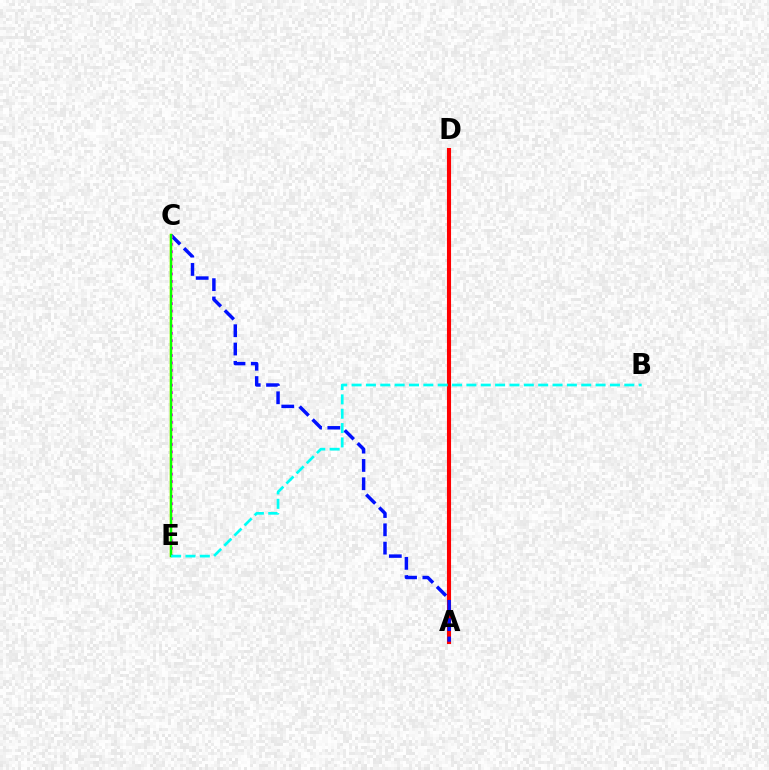{('A', 'D'): [{'color': '#ff0000', 'line_style': 'solid', 'thickness': 2.95}], ('C', 'E'): [{'color': '#fcf500', 'line_style': 'solid', 'thickness': 1.8}, {'color': '#ee00ff', 'line_style': 'dotted', 'thickness': 2.01}, {'color': '#08ff00', 'line_style': 'solid', 'thickness': 1.71}], ('A', 'C'): [{'color': '#0010ff', 'line_style': 'dashed', 'thickness': 2.49}], ('B', 'E'): [{'color': '#00fff6', 'line_style': 'dashed', 'thickness': 1.95}]}